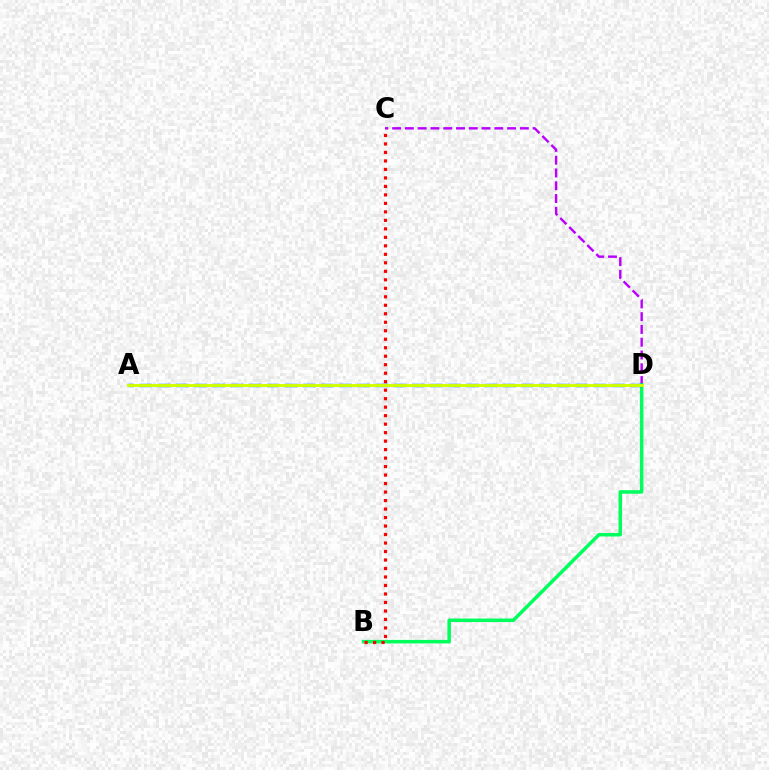{('C', 'D'): [{'color': '#b900ff', 'line_style': 'dashed', 'thickness': 1.74}], ('B', 'D'): [{'color': '#00ff5c', 'line_style': 'solid', 'thickness': 2.53}], ('B', 'C'): [{'color': '#ff0000', 'line_style': 'dotted', 'thickness': 2.31}], ('A', 'D'): [{'color': '#0074ff', 'line_style': 'dashed', 'thickness': 2.47}, {'color': '#d1ff00', 'line_style': 'solid', 'thickness': 2.11}]}